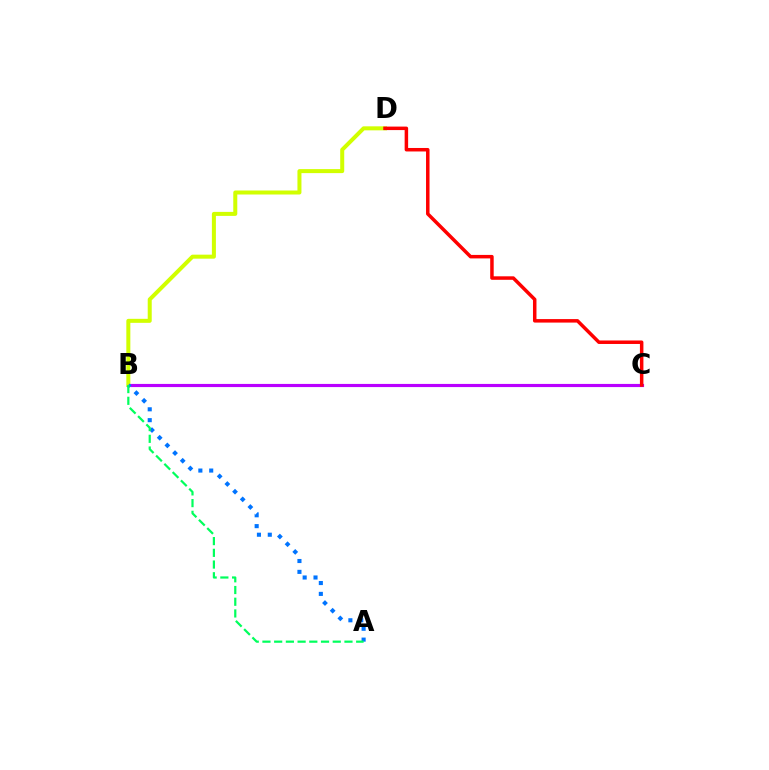{('B', 'C'): [{'color': '#b900ff', 'line_style': 'solid', 'thickness': 2.27}], ('B', 'D'): [{'color': '#d1ff00', 'line_style': 'solid', 'thickness': 2.89}], ('C', 'D'): [{'color': '#ff0000', 'line_style': 'solid', 'thickness': 2.52}], ('A', 'B'): [{'color': '#0074ff', 'line_style': 'dotted', 'thickness': 2.95}, {'color': '#00ff5c', 'line_style': 'dashed', 'thickness': 1.59}]}